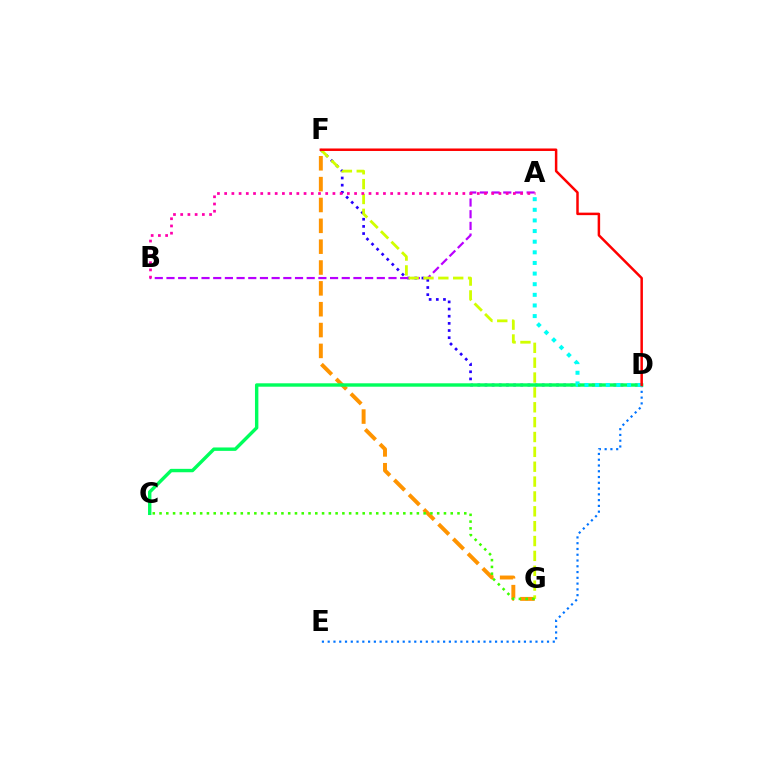{('D', 'F'): [{'color': '#2500ff', 'line_style': 'dotted', 'thickness': 1.94}, {'color': '#ff0000', 'line_style': 'solid', 'thickness': 1.8}], ('D', 'E'): [{'color': '#0074ff', 'line_style': 'dotted', 'thickness': 1.57}], ('F', 'G'): [{'color': '#ff9400', 'line_style': 'dashed', 'thickness': 2.83}, {'color': '#d1ff00', 'line_style': 'dashed', 'thickness': 2.02}], ('A', 'B'): [{'color': '#b900ff', 'line_style': 'dashed', 'thickness': 1.59}, {'color': '#ff00ac', 'line_style': 'dotted', 'thickness': 1.96}], ('C', 'D'): [{'color': '#00ff5c', 'line_style': 'solid', 'thickness': 2.45}], ('A', 'D'): [{'color': '#00fff6', 'line_style': 'dotted', 'thickness': 2.89}], ('C', 'G'): [{'color': '#3dff00', 'line_style': 'dotted', 'thickness': 1.84}]}